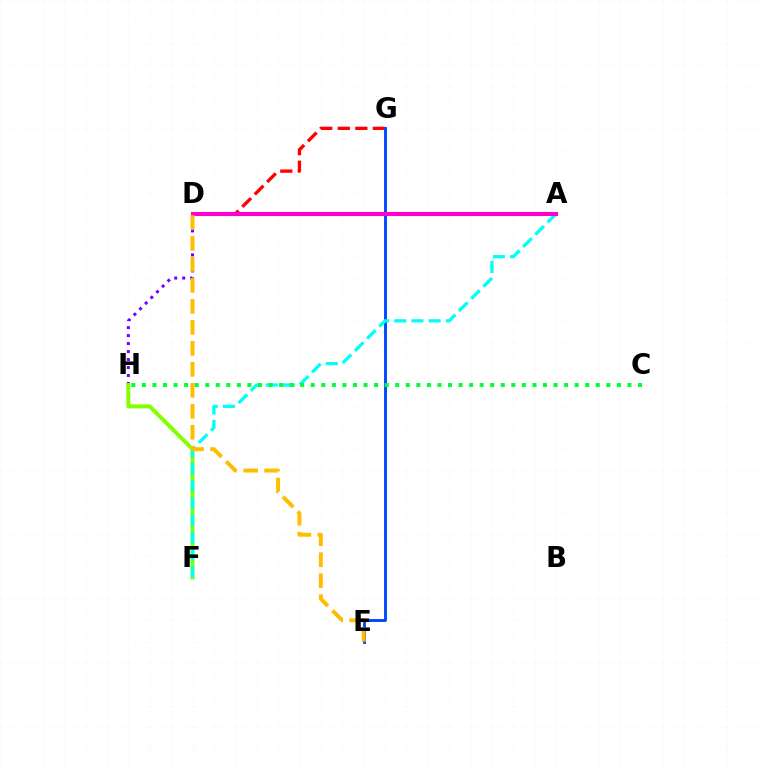{('D', 'G'): [{'color': '#ff0000', 'line_style': 'dashed', 'thickness': 2.38}], ('D', 'H'): [{'color': '#7200ff', 'line_style': 'dotted', 'thickness': 2.17}], ('E', 'G'): [{'color': '#004bff', 'line_style': 'solid', 'thickness': 2.1}], ('F', 'H'): [{'color': '#84ff00', 'line_style': 'solid', 'thickness': 2.89}], ('A', 'F'): [{'color': '#00fff6', 'line_style': 'dashed', 'thickness': 2.34}], ('A', 'D'): [{'color': '#ff00cf', 'line_style': 'solid', 'thickness': 2.95}], ('C', 'H'): [{'color': '#00ff39', 'line_style': 'dotted', 'thickness': 2.87}], ('D', 'E'): [{'color': '#ffbd00', 'line_style': 'dashed', 'thickness': 2.85}]}